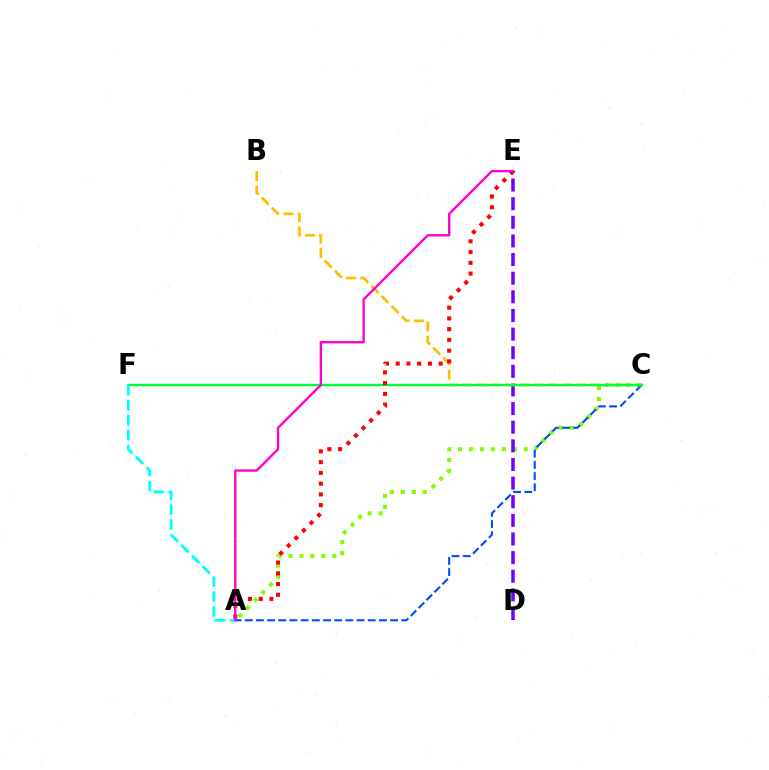{('A', 'C'): [{'color': '#84ff00', 'line_style': 'dotted', 'thickness': 2.97}, {'color': '#004bff', 'line_style': 'dashed', 'thickness': 1.52}], ('D', 'E'): [{'color': '#7200ff', 'line_style': 'dashed', 'thickness': 2.53}], ('B', 'C'): [{'color': '#ffbd00', 'line_style': 'dashed', 'thickness': 1.94}], ('C', 'F'): [{'color': '#00ff39', 'line_style': 'solid', 'thickness': 1.72}], ('A', 'F'): [{'color': '#00fff6', 'line_style': 'dashed', 'thickness': 2.03}], ('A', 'E'): [{'color': '#ff0000', 'line_style': 'dotted', 'thickness': 2.92}, {'color': '#ff00cf', 'line_style': 'solid', 'thickness': 1.7}]}